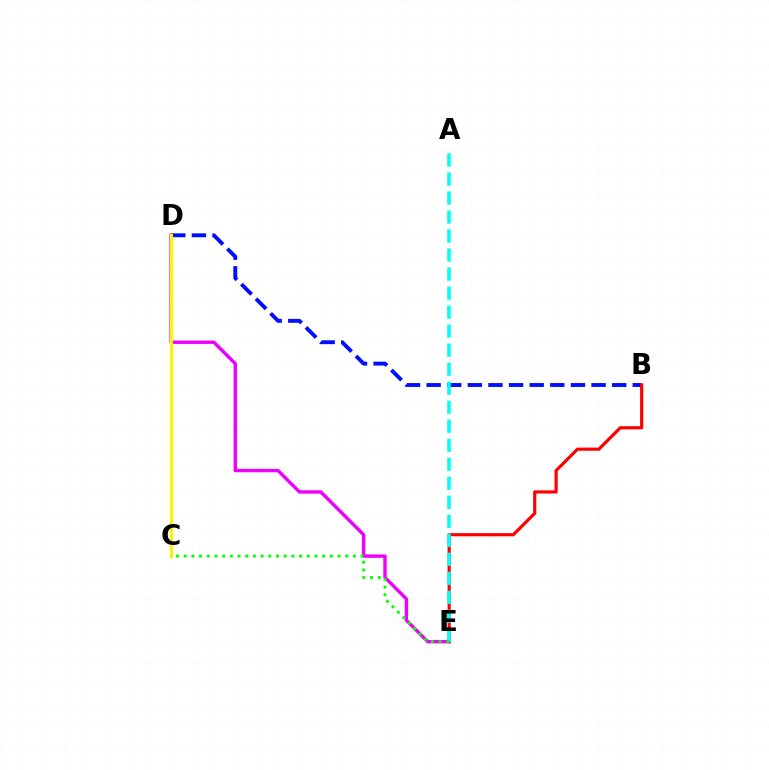{('B', 'D'): [{'color': '#0010ff', 'line_style': 'dashed', 'thickness': 2.8}], ('B', 'E'): [{'color': '#ff0000', 'line_style': 'solid', 'thickness': 2.28}], ('D', 'E'): [{'color': '#ee00ff', 'line_style': 'solid', 'thickness': 2.45}], ('C', 'D'): [{'color': '#fcf500', 'line_style': 'solid', 'thickness': 2.26}], ('A', 'E'): [{'color': '#00fff6', 'line_style': 'dashed', 'thickness': 2.58}], ('C', 'E'): [{'color': '#08ff00', 'line_style': 'dotted', 'thickness': 2.09}]}